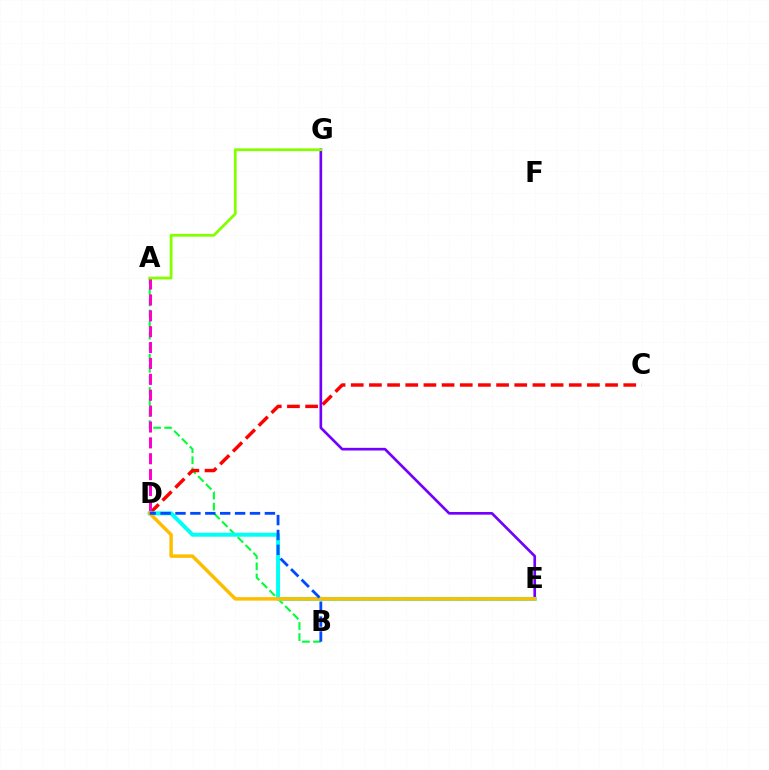{('A', 'B'): [{'color': '#00ff39', 'line_style': 'dashed', 'thickness': 1.5}], ('C', 'D'): [{'color': '#ff0000', 'line_style': 'dashed', 'thickness': 2.47}], ('A', 'D'): [{'color': '#ff00cf', 'line_style': 'dashed', 'thickness': 2.16}], ('E', 'G'): [{'color': '#7200ff', 'line_style': 'solid', 'thickness': 1.92}], ('D', 'E'): [{'color': '#00fff6', 'line_style': 'solid', 'thickness': 2.87}, {'color': '#ffbd00', 'line_style': 'solid', 'thickness': 2.5}], ('A', 'G'): [{'color': '#84ff00', 'line_style': 'solid', 'thickness': 2.0}], ('B', 'D'): [{'color': '#004bff', 'line_style': 'dashed', 'thickness': 2.02}]}